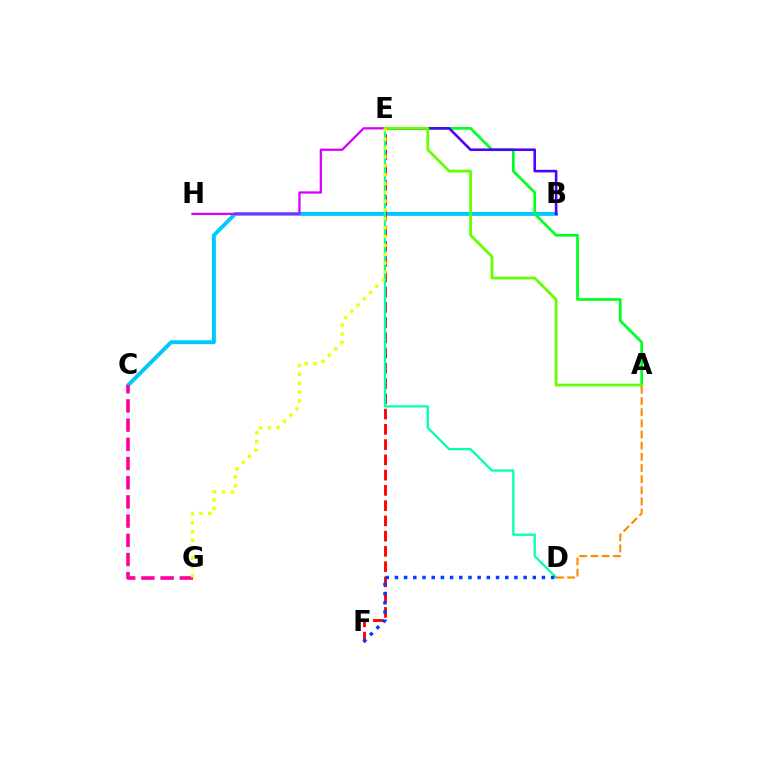{('B', 'C'): [{'color': '#00c7ff', 'line_style': 'solid', 'thickness': 2.82}], ('C', 'G'): [{'color': '#ff00a0', 'line_style': 'dashed', 'thickness': 2.61}], ('E', 'F'): [{'color': '#ff0000', 'line_style': 'dashed', 'thickness': 2.07}], ('D', 'E'): [{'color': '#00ffaf', 'line_style': 'solid', 'thickness': 1.62}], ('A', 'E'): [{'color': '#00ff27', 'line_style': 'solid', 'thickness': 1.96}, {'color': '#66ff00', 'line_style': 'solid', 'thickness': 2.0}], ('D', 'F'): [{'color': '#003fff', 'line_style': 'dotted', 'thickness': 2.5}], ('B', 'E'): [{'color': '#4f00ff', 'line_style': 'solid', 'thickness': 1.87}], ('E', 'H'): [{'color': '#d600ff', 'line_style': 'solid', 'thickness': 1.65}], ('A', 'D'): [{'color': '#ff8800', 'line_style': 'dashed', 'thickness': 1.52}], ('E', 'G'): [{'color': '#eeff00', 'line_style': 'dotted', 'thickness': 2.4}]}